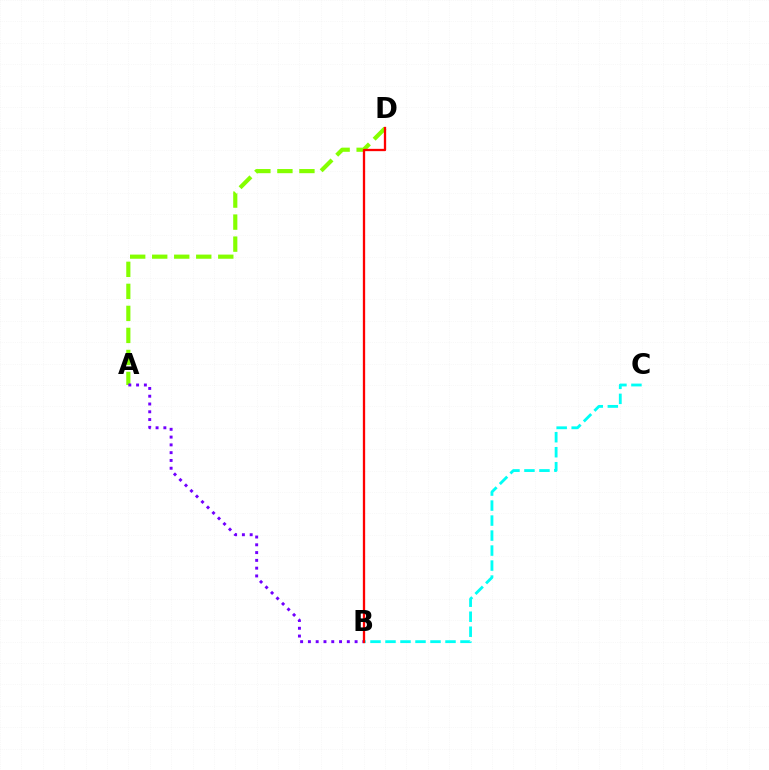{('A', 'D'): [{'color': '#84ff00', 'line_style': 'dashed', 'thickness': 2.99}], ('A', 'B'): [{'color': '#7200ff', 'line_style': 'dotted', 'thickness': 2.11}], ('B', 'C'): [{'color': '#00fff6', 'line_style': 'dashed', 'thickness': 2.04}], ('B', 'D'): [{'color': '#ff0000', 'line_style': 'solid', 'thickness': 1.66}]}